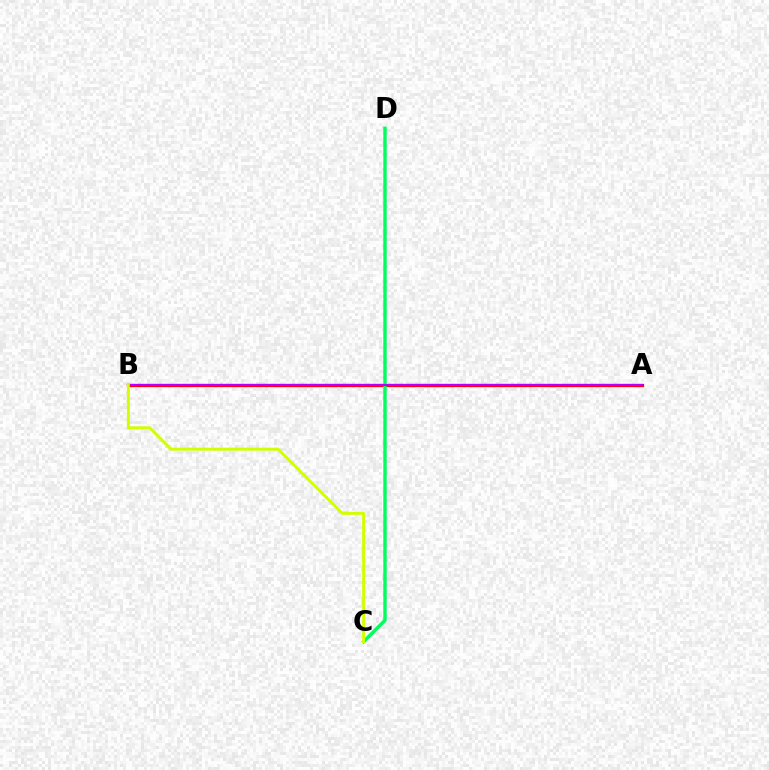{('A', 'B'): [{'color': '#ff0000', 'line_style': 'solid', 'thickness': 2.32}, {'color': '#b900ff', 'line_style': 'solid', 'thickness': 1.56}], ('C', 'D'): [{'color': '#0074ff', 'line_style': 'solid', 'thickness': 1.52}, {'color': '#00ff5c', 'line_style': 'solid', 'thickness': 2.42}], ('B', 'C'): [{'color': '#d1ff00', 'line_style': 'solid', 'thickness': 2.13}]}